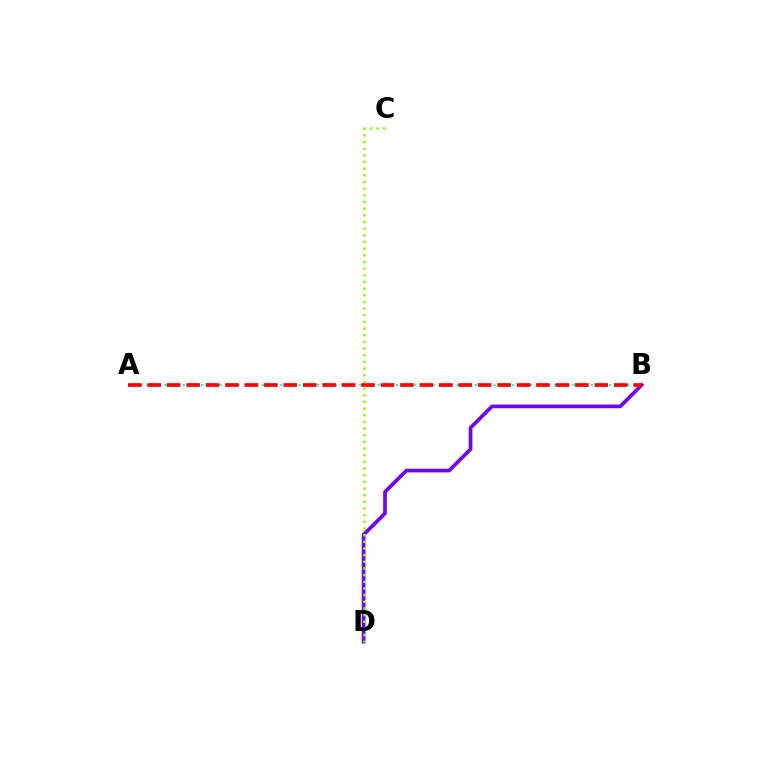{('B', 'D'): [{'color': '#7200ff', 'line_style': 'solid', 'thickness': 2.66}], ('C', 'D'): [{'color': '#84ff00', 'line_style': 'dotted', 'thickness': 1.81}], ('A', 'B'): [{'color': '#00fff6', 'line_style': 'dotted', 'thickness': 1.65}, {'color': '#ff0000', 'line_style': 'dashed', 'thickness': 2.64}]}